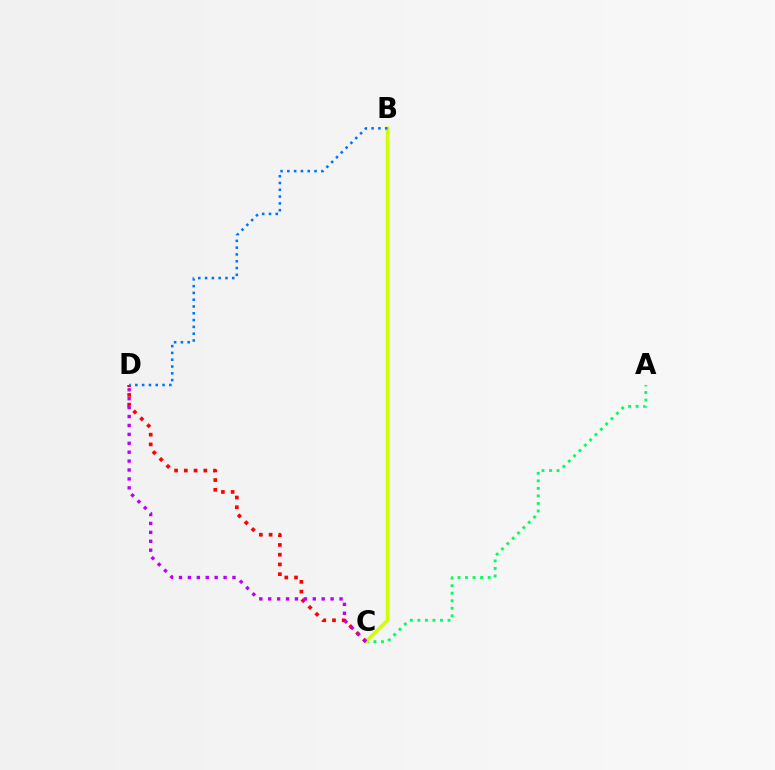{('A', 'C'): [{'color': '#00ff5c', 'line_style': 'dotted', 'thickness': 2.05}], ('B', 'C'): [{'color': '#d1ff00', 'line_style': 'solid', 'thickness': 2.57}], ('C', 'D'): [{'color': '#ff0000', 'line_style': 'dotted', 'thickness': 2.65}, {'color': '#b900ff', 'line_style': 'dotted', 'thickness': 2.42}], ('B', 'D'): [{'color': '#0074ff', 'line_style': 'dotted', 'thickness': 1.85}]}